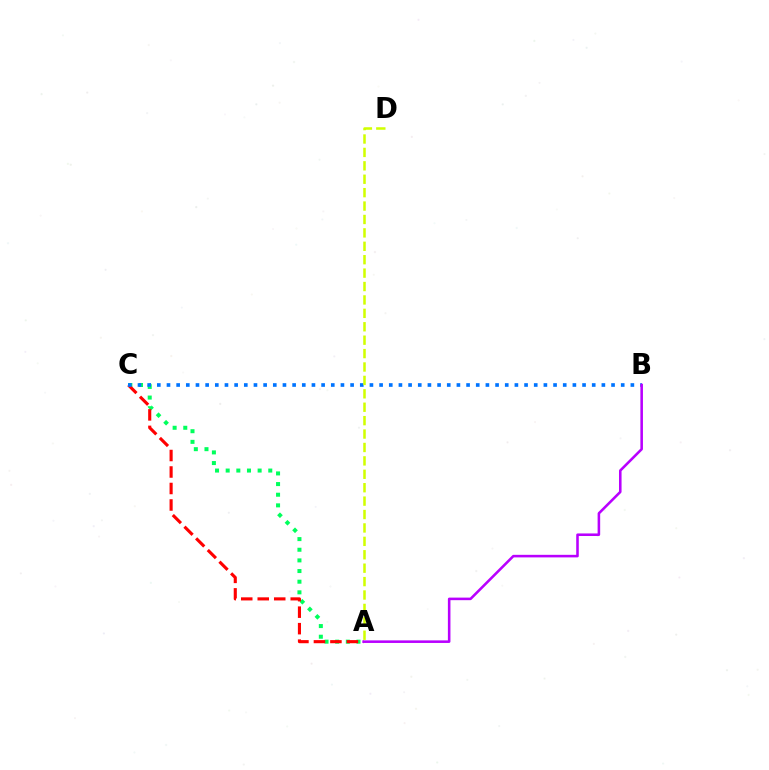{('A', 'C'): [{'color': '#00ff5c', 'line_style': 'dotted', 'thickness': 2.89}, {'color': '#ff0000', 'line_style': 'dashed', 'thickness': 2.24}], ('B', 'C'): [{'color': '#0074ff', 'line_style': 'dotted', 'thickness': 2.63}], ('A', 'D'): [{'color': '#d1ff00', 'line_style': 'dashed', 'thickness': 1.82}], ('A', 'B'): [{'color': '#b900ff', 'line_style': 'solid', 'thickness': 1.85}]}